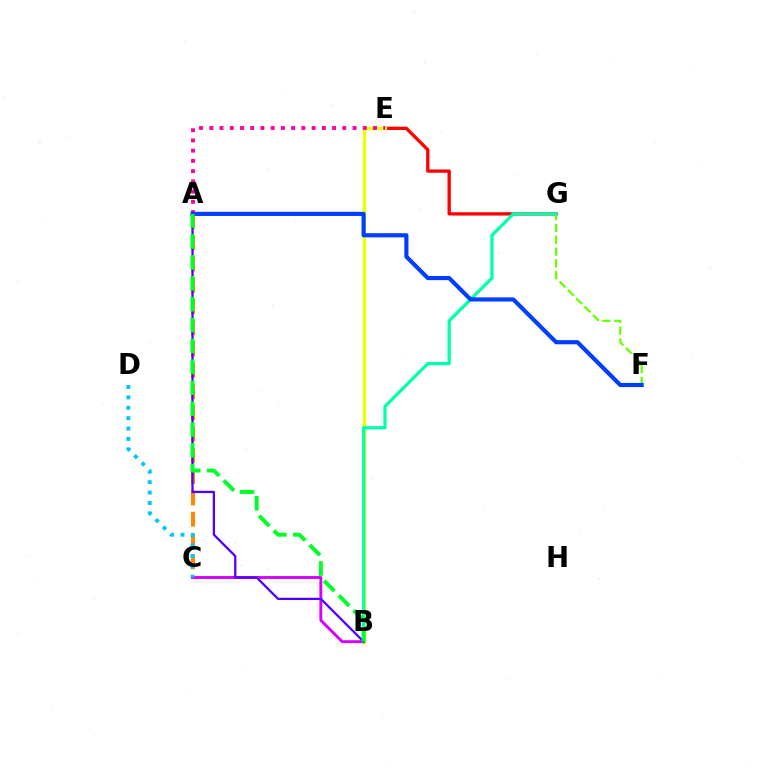{('E', 'G'): [{'color': '#ff0000', 'line_style': 'solid', 'thickness': 2.38}], ('A', 'C'): [{'color': '#ff8800', 'line_style': 'dashed', 'thickness': 2.89}], ('B', 'C'): [{'color': '#d600ff', 'line_style': 'solid', 'thickness': 2.08}], ('B', 'E'): [{'color': '#eeff00', 'line_style': 'solid', 'thickness': 2.45}], ('F', 'G'): [{'color': '#66ff00', 'line_style': 'dashed', 'thickness': 1.61}], ('A', 'E'): [{'color': '#ff00a0', 'line_style': 'dotted', 'thickness': 2.78}], ('B', 'G'): [{'color': '#00ffaf', 'line_style': 'solid', 'thickness': 2.35}], ('A', 'B'): [{'color': '#4f00ff', 'line_style': 'solid', 'thickness': 1.64}, {'color': '#00ff27', 'line_style': 'dashed', 'thickness': 2.84}], ('A', 'F'): [{'color': '#003fff', 'line_style': 'solid', 'thickness': 2.98}], ('C', 'D'): [{'color': '#00c7ff', 'line_style': 'dotted', 'thickness': 2.83}]}